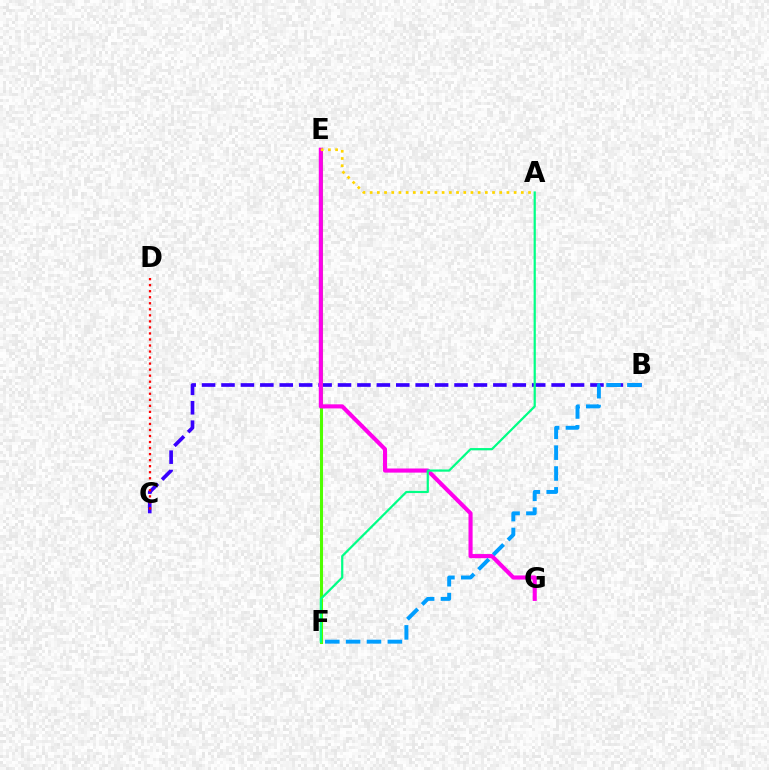{('B', 'C'): [{'color': '#3700ff', 'line_style': 'dashed', 'thickness': 2.64}], ('E', 'F'): [{'color': '#4fff00', 'line_style': 'solid', 'thickness': 2.2}], ('E', 'G'): [{'color': '#ff00ed', 'line_style': 'solid', 'thickness': 2.96}], ('B', 'F'): [{'color': '#009eff', 'line_style': 'dashed', 'thickness': 2.83}], ('A', 'E'): [{'color': '#ffd500', 'line_style': 'dotted', 'thickness': 1.96}], ('A', 'F'): [{'color': '#00ff86', 'line_style': 'solid', 'thickness': 1.6}], ('C', 'D'): [{'color': '#ff0000', 'line_style': 'dotted', 'thickness': 1.64}]}